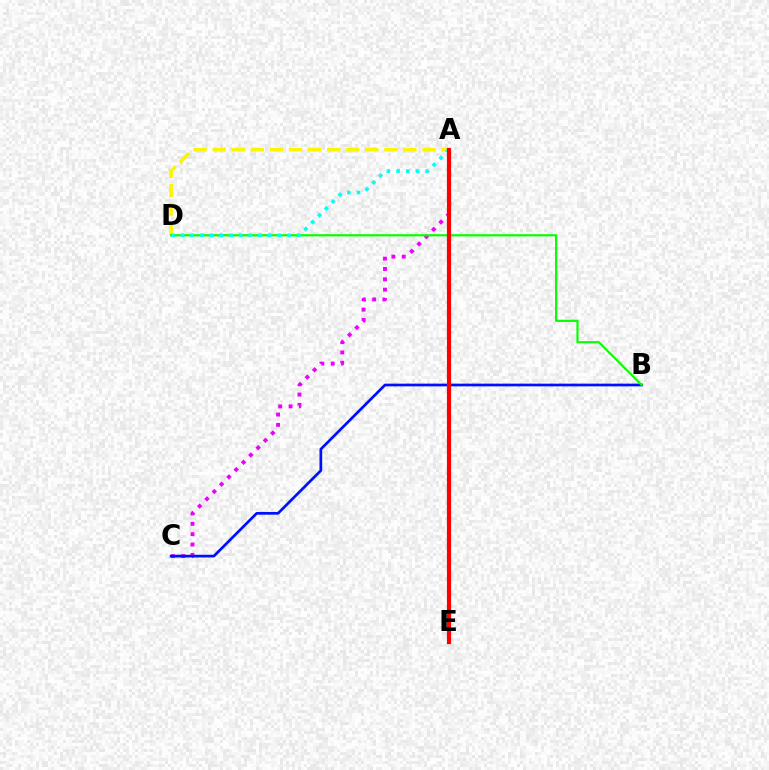{('A', 'C'): [{'color': '#ee00ff', 'line_style': 'dotted', 'thickness': 2.81}], ('A', 'D'): [{'color': '#fcf500', 'line_style': 'dashed', 'thickness': 2.59}, {'color': '#00fff6', 'line_style': 'dotted', 'thickness': 2.63}], ('B', 'C'): [{'color': '#0010ff', 'line_style': 'solid', 'thickness': 1.95}], ('B', 'D'): [{'color': '#08ff00', 'line_style': 'solid', 'thickness': 1.59}], ('A', 'E'): [{'color': '#ff0000', 'line_style': 'solid', 'thickness': 3.0}]}